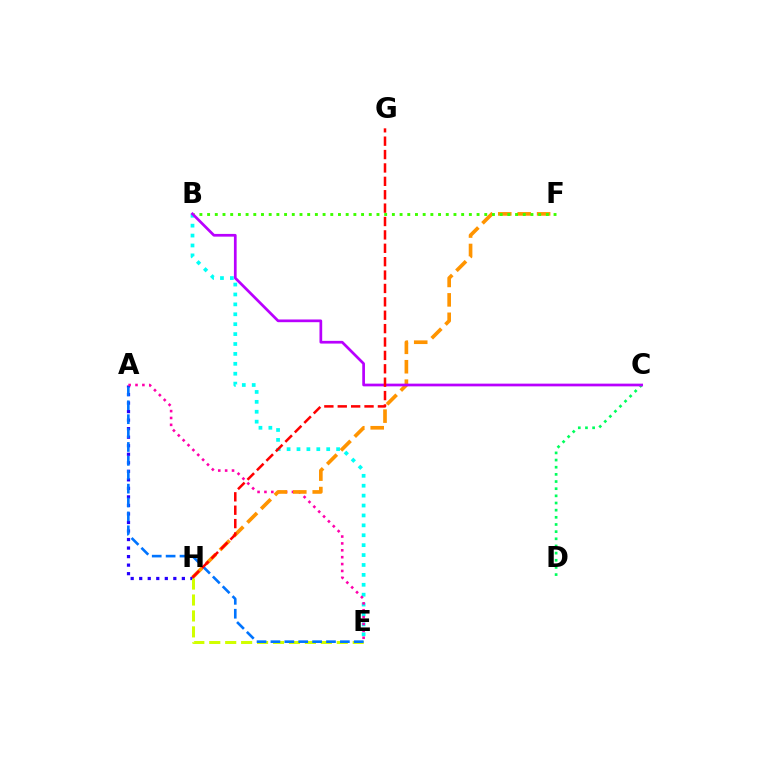{('A', 'H'): [{'color': '#2500ff', 'line_style': 'dotted', 'thickness': 2.32}], ('E', 'H'): [{'color': '#d1ff00', 'line_style': 'dashed', 'thickness': 2.17}], ('B', 'E'): [{'color': '#00fff6', 'line_style': 'dotted', 'thickness': 2.69}], ('A', 'E'): [{'color': '#ff00ac', 'line_style': 'dotted', 'thickness': 1.87}, {'color': '#0074ff', 'line_style': 'dashed', 'thickness': 1.89}], ('F', 'H'): [{'color': '#ff9400', 'line_style': 'dashed', 'thickness': 2.64}], ('C', 'D'): [{'color': '#00ff5c', 'line_style': 'dotted', 'thickness': 1.94}], ('B', 'F'): [{'color': '#3dff00', 'line_style': 'dotted', 'thickness': 2.09}], ('B', 'C'): [{'color': '#b900ff', 'line_style': 'solid', 'thickness': 1.96}], ('G', 'H'): [{'color': '#ff0000', 'line_style': 'dashed', 'thickness': 1.82}]}